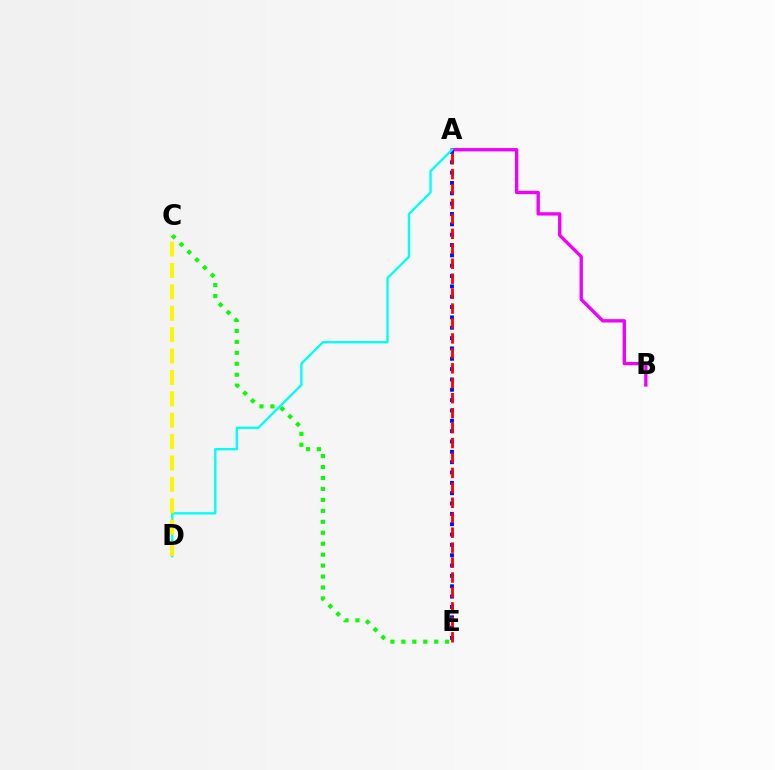{('A', 'B'): [{'color': '#ee00ff', 'line_style': 'solid', 'thickness': 2.4}], ('A', 'E'): [{'color': '#0010ff', 'line_style': 'dotted', 'thickness': 2.81}, {'color': '#ff0000', 'line_style': 'dashed', 'thickness': 2.03}], ('A', 'D'): [{'color': '#00fff6', 'line_style': 'solid', 'thickness': 1.69}], ('C', 'E'): [{'color': '#08ff00', 'line_style': 'dotted', 'thickness': 2.98}], ('C', 'D'): [{'color': '#fcf500', 'line_style': 'dashed', 'thickness': 2.91}]}